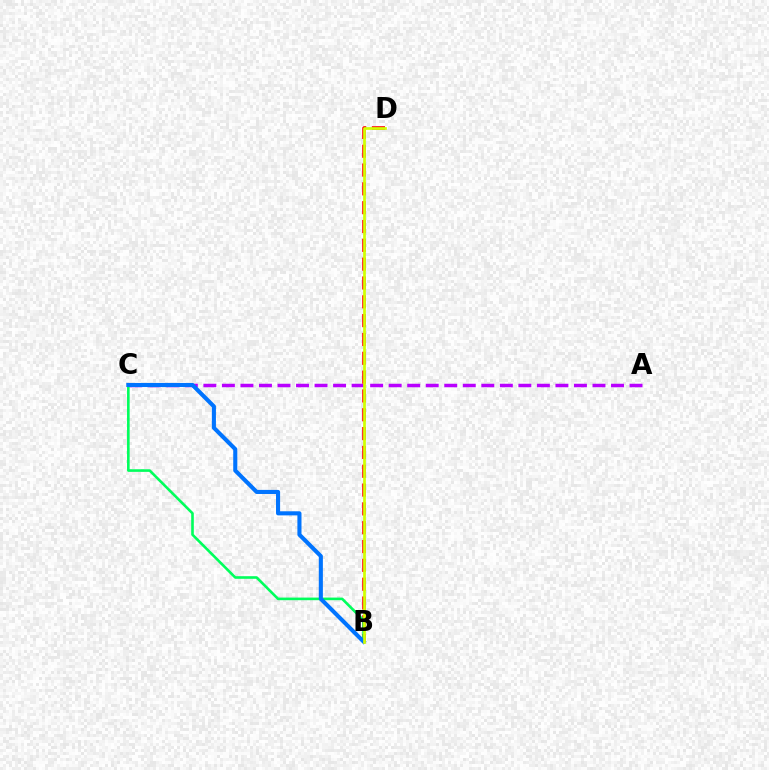{('A', 'C'): [{'color': '#b900ff', 'line_style': 'dashed', 'thickness': 2.52}], ('B', 'D'): [{'color': '#ff0000', 'line_style': 'dashed', 'thickness': 2.56}, {'color': '#d1ff00', 'line_style': 'solid', 'thickness': 1.95}], ('B', 'C'): [{'color': '#00ff5c', 'line_style': 'solid', 'thickness': 1.88}, {'color': '#0074ff', 'line_style': 'solid', 'thickness': 2.95}]}